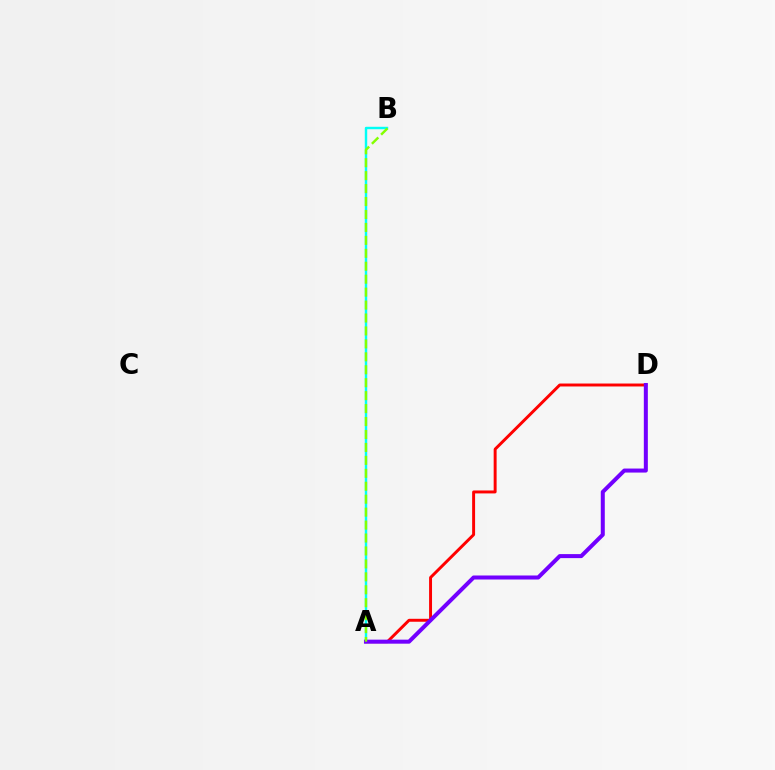{('A', 'B'): [{'color': '#00fff6', 'line_style': 'solid', 'thickness': 1.75}, {'color': '#84ff00', 'line_style': 'dashed', 'thickness': 1.76}], ('A', 'D'): [{'color': '#ff0000', 'line_style': 'solid', 'thickness': 2.12}, {'color': '#7200ff', 'line_style': 'solid', 'thickness': 2.89}]}